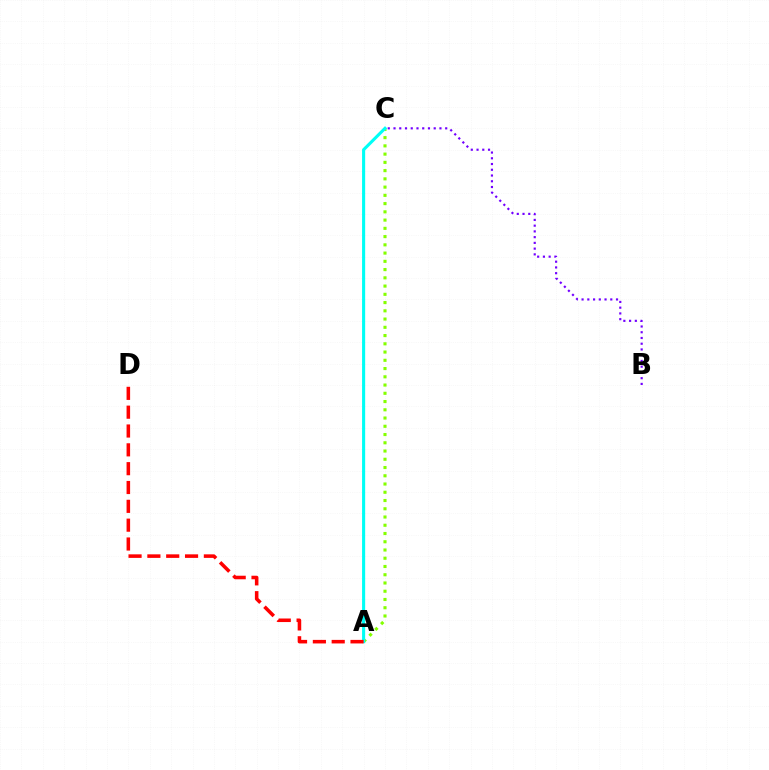{('B', 'C'): [{'color': '#7200ff', 'line_style': 'dotted', 'thickness': 1.56}], ('A', 'C'): [{'color': '#84ff00', 'line_style': 'dotted', 'thickness': 2.24}, {'color': '#00fff6', 'line_style': 'solid', 'thickness': 2.23}], ('A', 'D'): [{'color': '#ff0000', 'line_style': 'dashed', 'thickness': 2.56}]}